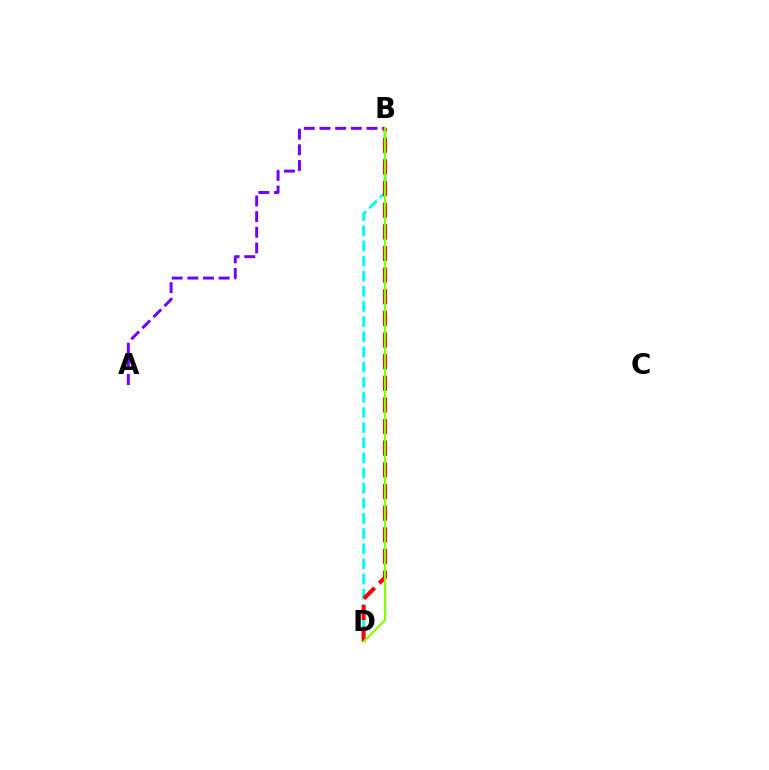{('A', 'B'): [{'color': '#7200ff', 'line_style': 'dashed', 'thickness': 2.13}], ('B', 'D'): [{'color': '#00fff6', 'line_style': 'dashed', 'thickness': 2.06}, {'color': '#ff0000', 'line_style': 'dashed', 'thickness': 2.94}, {'color': '#84ff00', 'line_style': 'solid', 'thickness': 1.58}]}